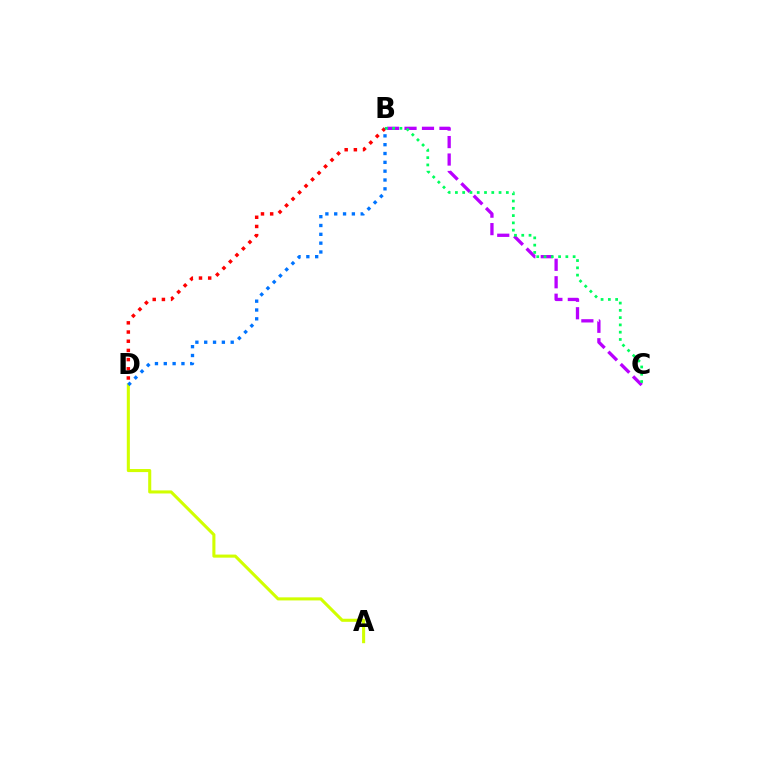{('B', 'C'): [{'color': '#b900ff', 'line_style': 'dashed', 'thickness': 2.37}, {'color': '#00ff5c', 'line_style': 'dotted', 'thickness': 1.98}], ('B', 'D'): [{'color': '#ff0000', 'line_style': 'dotted', 'thickness': 2.5}, {'color': '#0074ff', 'line_style': 'dotted', 'thickness': 2.4}], ('A', 'D'): [{'color': '#d1ff00', 'line_style': 'solid', 'thickness': 2.21}]}